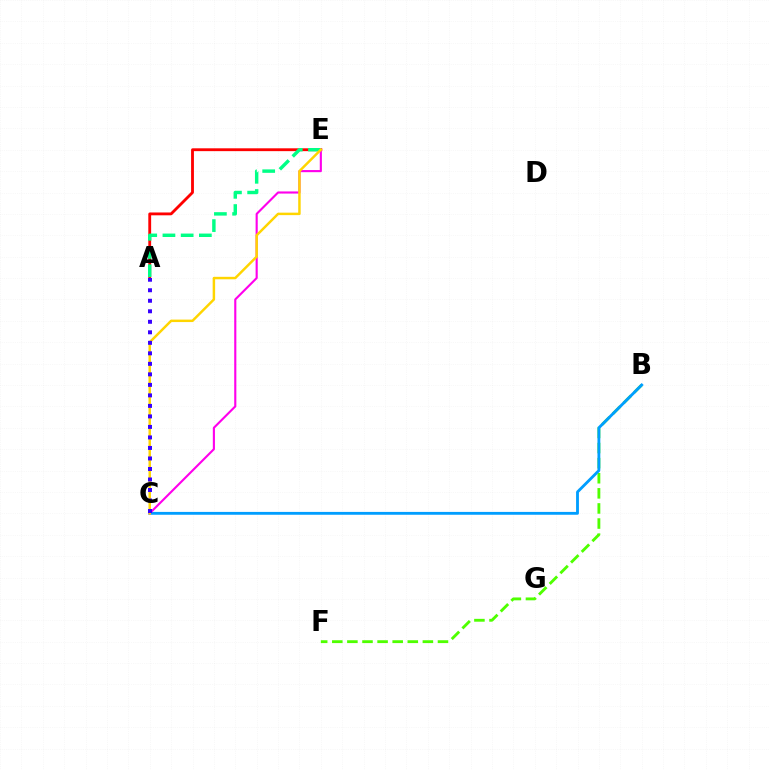{('A', 'E'): [{'color': '#ff0000', 'line_style': 'solid', 'thickness': 2.04}, {'color': '#00ff86', 'line_style': 'dashed', 'thickness': 2.47}], ('B', 'F'): [{'color': '#4fff00', 'line_style': 'dashed', 'thickness': 2.05}], ('B', 'C'): [{'color': '#009eff', 'line_style': 'solid', 'thickness': 2.04}], ('C', 'E'): [{'color': '#ff00ed', 'line_style': 'solid', 'thickness': 1.53}, {'color': '#ffd500', 'line_style': 'solid', 'thickness': 1.78}], ('A', 'C'): [{'color': '#3700ff', 'line_style': 'dotted', 'thickness': 2.86}]}